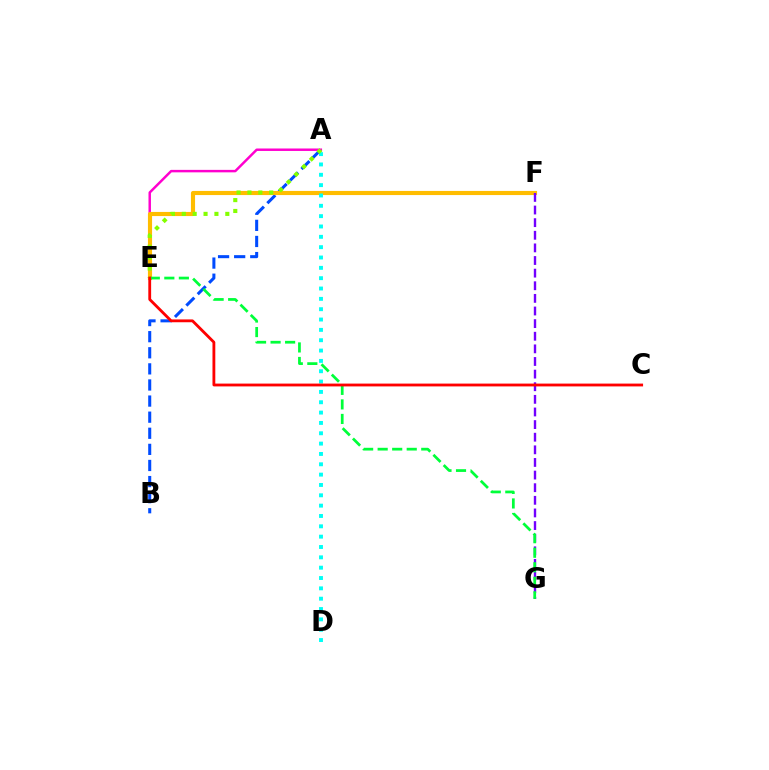{('A', 'B'): [{'color': '#004bff', 'line_style': 'dashed', 'thickness': 2.19}], ('A', 'E'): [{'color': '#ff00cf', 'line_style': 'solid', 'thickness': 1.78}, {'color': '#84ff00', 'line_style': 'dotted', 'thickness': 2.96}], ('E', 'F'): [{'color': '#ffbd00', 'line_style': 'solid', 'thickness': 2.97}], ('A', 'D'): [{'color': '#00fff6', 'line_style': 'dotted', 'thickness': 2.81}], ('F', 'G'): [{'color': '#7200ff', 'line_style': 'dashed', 'thickness': 1.71}], ('E', 'G'): [{'color': '#00ff39', 'line_style': 'dashed', 'thickness': 1.97}], ('C', 'E'): [{'color': '#ff0000', 'line_style': 'solid', 'thickness': 2.03}]}